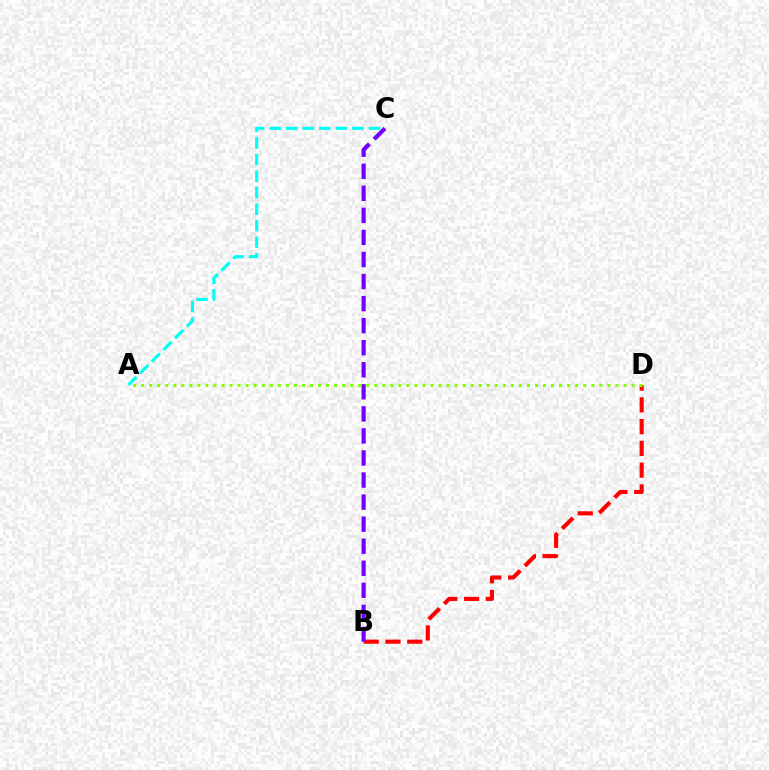{('A', 'C'): [{'color': '#00fff6', 'line_style': 'dashed', 'thickness': 2.25}], ('B', 'D'): [{'color': '#ff0000', 'line_style': 'dashed', 'thickness': 2.96}], ('B', 'C'): [{'color': '#7200ff', 'line_style': 'dashed', 'thickness': 3.0}], ('A', 'D'): [{'color': '#84ff00', 'line_style': 'dotted', 'thickness': 2.18}]}